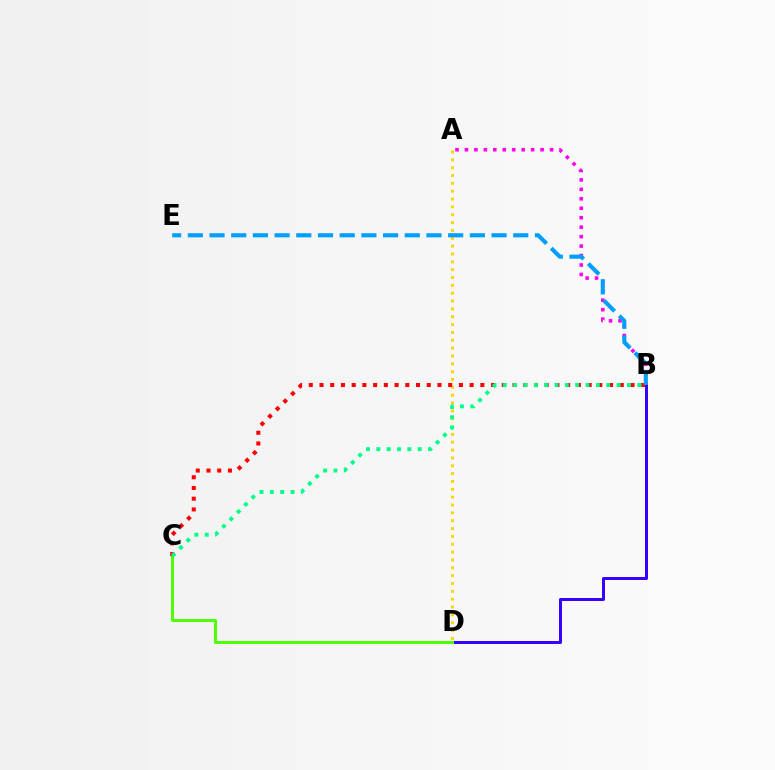{('A', 'D'): [{'color': '#ffd500', 'line_style': 'dotted', 'thickness': 2.13}], ('A', 'B'): [{'color': '#ff00ed', 'line_style': 'dotted', 'thickness': 2.57}], ('B', 'D'): [{'color': '#3700ff', 'line_style': 'solid', 'thickness': 2.16}], ('C', 'D'): [{'color': '#4fff00', 'line_style': 'solid', 'thickness': 2.16}], ('B', 'C'): [{'color': '#ff0000', 'line_style': 'dotted', 'thickness': 2.91}, {'color': '#00ff86', 'line_style': 'dotted', 'thickness': 2.81}], ('B', 'E'): [{'color': '#009eff', 'line_style': 'dashed', 'thickness': 2.95}]}